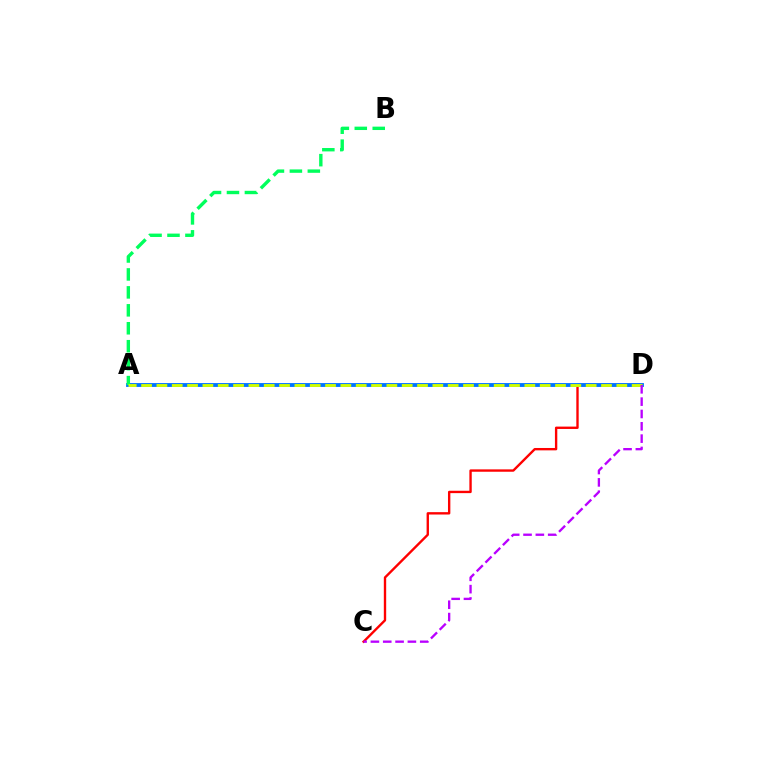{('C', 'D'): [{'color': '#ff0000', 'line_style': 'solid', 'thickness': 1.71}, {'color': '#b900ff', 'line_style': 'dashed', 'thickness': 1.68}], ('A', 'D'): [{'color': '#0074ff', 'line_style': 'solid', 'thickness': 2.77}, {'color': '#d1ff00', 'line_style': 'dashed', 'thickness': 2.08}], ('A', 'B'): [{'color': '#00ff5c', 'line_style': 'dashed', 'thickness': 2.44}]}